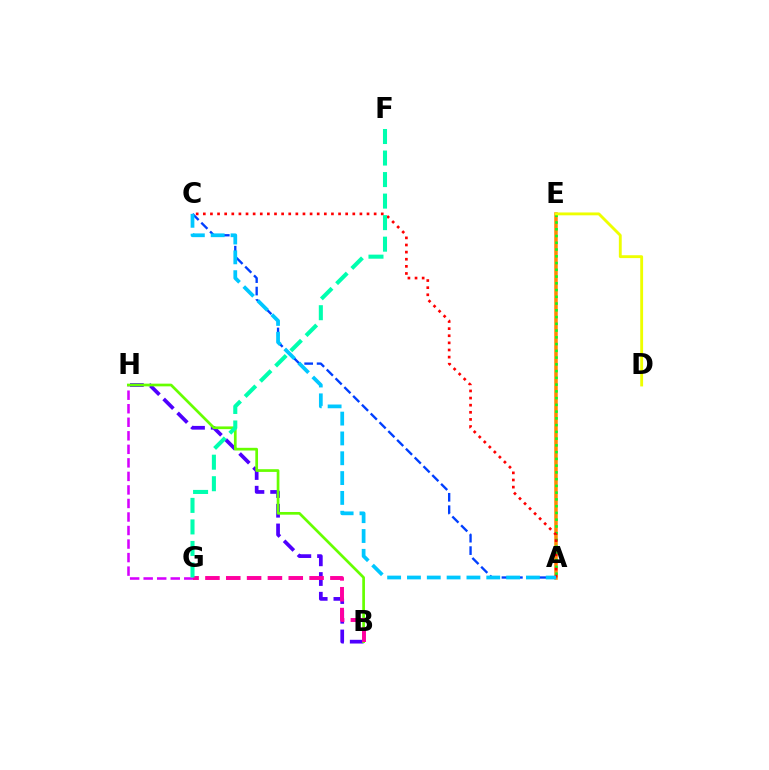{('G', 'H'): [{'color': '#d600ff', 'line_style': 'dashed', 'thickness': 1.84}], ('A', 'E'): [{'color': '#ff8800', 'line_style': 'solid', 'thickness': 2.53}, {'color': '#00ff27', 'line_style': 'dotted', 'thickness': 1.83}], ('B', 'H'): [{'color': '#4f00ff', 'line_style': 'dashed', 'thickness': 2.68}, {'color': '#66ff00', 'line_style': 'solid', 'thickness': 1.95}], ('A', 'C'): [{'color': '#003fff', 'line_style': 'dashed', 'thickness': 1.69}, {'color': '#ff0000', 'line_style': 'dotted', 'thickness': 1.93}, {'color': '#00c7ff', 'line_style': 'dashed', 'thickness': 2.69}], ('B', 'G'): [{'color': '#ff00a0', 'line_style': 'dashed', 'thickness': 2.83}], ('D', 'E'): [{'color': '#eeff00', 'line_style': 'solid', 'thickness': 2.06}], ('F', 'G'): [{'color': '#00ffaf', 'line_style': 'dashed', 'thickness': 2.92}]}